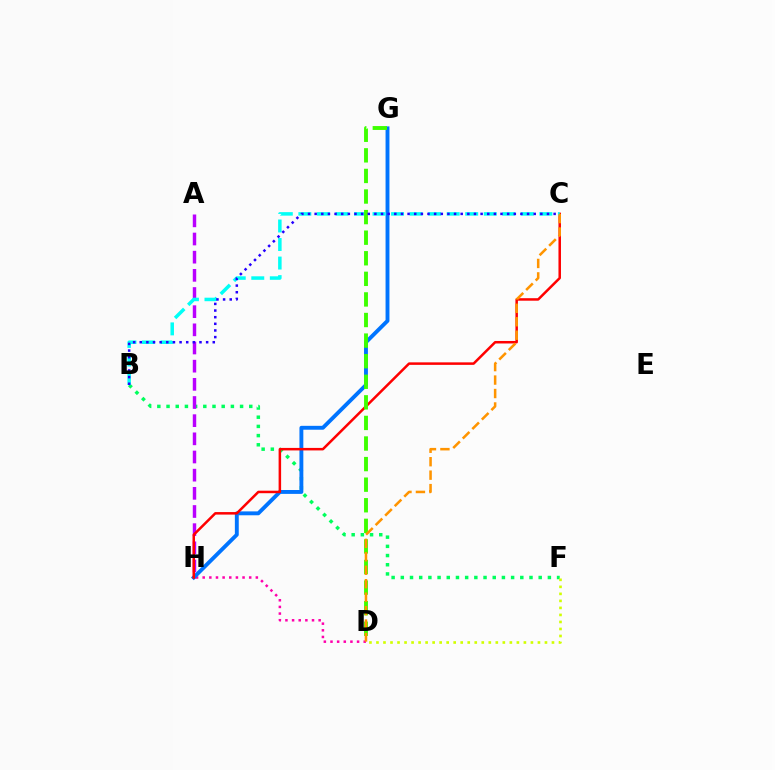{('B', 'F'): [{'color': '#00ff5c', 'line_style': 'dotted', 'thickness': 2.5}], ('A', 'H'): [{'color': '#b900ff', 'line_style': 'dashed', 'thickness': 2.47}], ('D', 'H'): [{'color': '#ff00ac', 'line_style': 'dotted', 'thickness': 1.81}], ('G', 'H'): [{'color': '#0074ff', 'line_style': 'solid', 'thickness': 2.8}], ('C', 'H'): [{'color': '#ff0000', 'line_style': 'solid', 'thickness': 1.81}], ('D', 'F'): [{'color': '#d1ff00', 'line_style': 'dotted', 'thickness': 1.91}], ('B', 'C'): [{'color': '#00fff6', 'line_style': 'dashed', 'thickness': 2.52}, {'color': '#2500ff', 'line_style': 'dotted', 'thickness': 1.8}], ('D', 'G'): [{'color': '#3dff00', 'line_style': 'dashed', 'thickness': 2.8}], ('C', 'D'): [{'color': '#ff9400', 'line_style': 'dashed', 'thickness': 1.83}]}